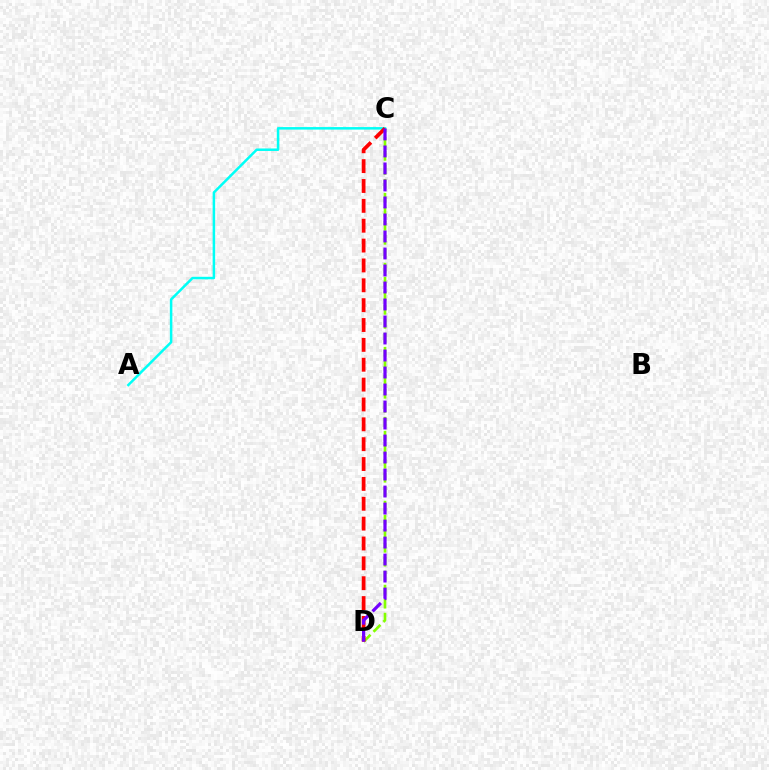{('C', 'D'): [{'color': '#84ff00', 'line_style': 'dashed', 'thickness': 1.9}, {'color': '#ff0000', 'line_style': 'dashed', 'thickness': 2.7}, {'color': '#7200ff', 'line_style': 'dashed', 'thickness': 2.31}], ('A', 'C'): [{'color': '#00fff6', 'line_style': 'solid', 'thickness': 1.8}]}